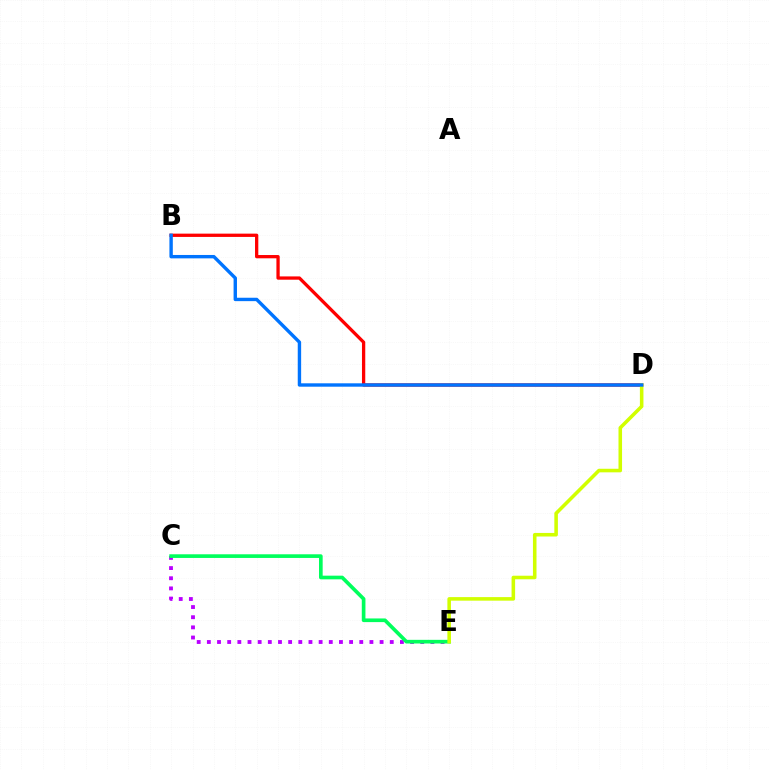{('C', 'E'): [{'color': '#b900ff', 'line_style': 'dotted', 'thickness': 2.76}, {'color': '#00ff5c', 'line_style': 'solid', 'thickness': 2.64}], ('B', 'D'): [{'color': '#ff0000', 'line_style': 'solid', 'thickness': 2.37}, {'color': '#0074ff', 'line_style': 'solid', 'thickness': 2.44}], ('D', 'E'): [{'color': '#d1ff00', 'line_style': 'solid', 'thickness': 2.56}]}